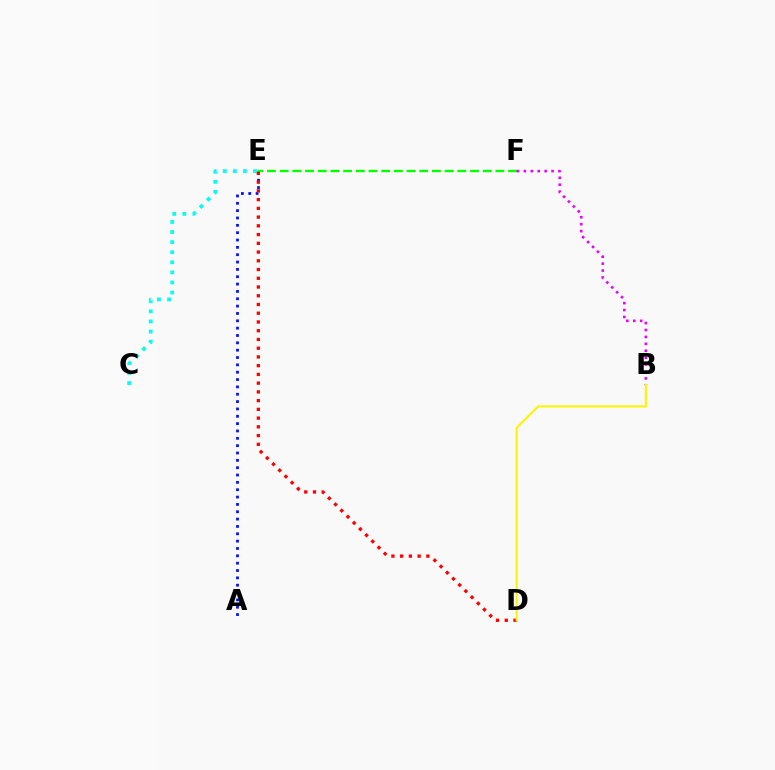{('C', 'E'): [{'color': '#00fff6', 'line_style': 'dotted', 'thickness': 2.74}], ('A', 'E'): [{'color': '#0010ff', 'line_style': 'dotted', 'thickness': 2.0}], ('E', 'F'): [{'color': '#08ff00', 'line_style': 'dashed', 'thickness': 1.72}], ('B', 'F'): [{'color': '#ee00ff', 'line_style': 'dotted', 'thickness': 1.88}], ('D', 'E'): [{'color': '#ff0000', 'line_style': 'dotted', 'thickness': 2.37}], ('B', 'D'): [{'color': '#fcf500', 'line_style': 'solid', 'thickness': 1.52}]}